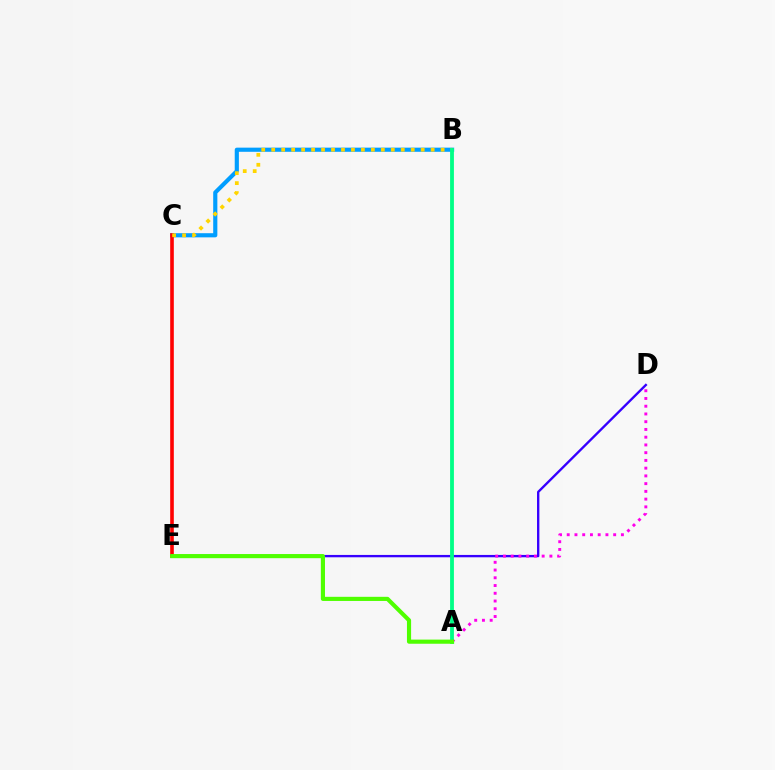{('B', 'C'): [{'color': '#009eff', 'line_style': 'solid', 'thickness': 2.99}, {'color': '#ffd500', 'line_style': 'dotted', 'thickness': 2.71}], ('D', 'E'): [{'color': '#3700ff', 'line_style': 'solid', 'thickness': 1.69}], ('C', 'E'): [{'color': '#ff0000', 'line_style': 'solid', 'thickness': 2.6}], ('A', 'D'): [{'color': '#ff00ed', 'line_style': 'dotted', 'thickness': 2.1}], ('A', 'B'): [{'color': '#00ff86', 'line_style': 'solid', 'thickness': 2.75}], ('A', 'E'): [{'color': '#4fff00', 'line_style': 'solid', 'thickness': 2.98}]}